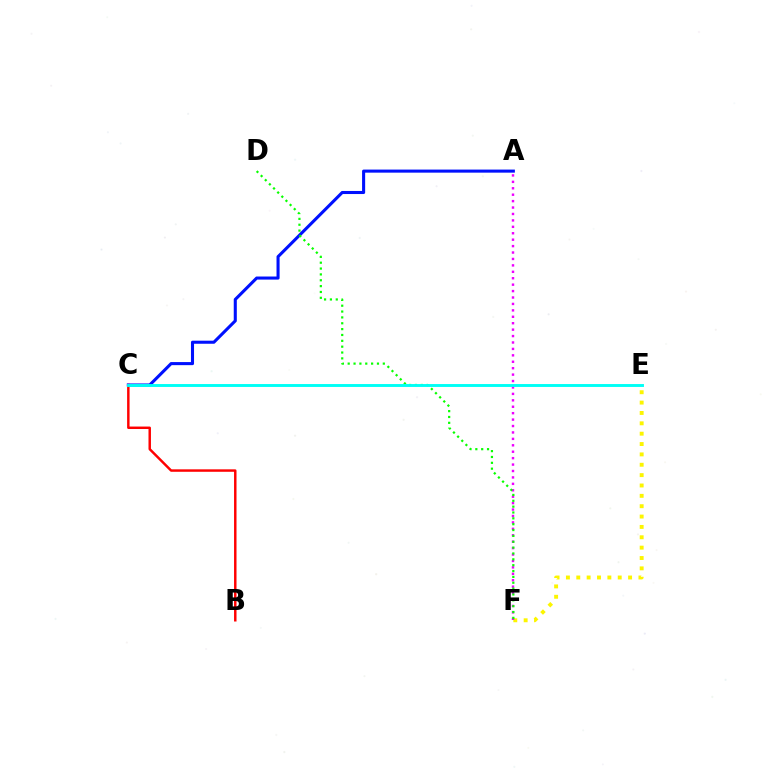{('E', 'F'): [{'color': '#fcf500', 'line_style': 'dotted', 'thickness': 2.81}], ('B', 'C'): [{'color': '#ff0000', 'line_style': 'solid', 'thickness': 1.77}], ('A', 'F'): [{'color': '#ee00ff', 'line_style': 'dotted', 'thickness': 1.75}], ('A', 'C'): [{'color': '#0010ff', 'line_style': 'solid', 'thickness': 2.21}], ('D', 'F'): [{'color': '#08ff00', 'line_style': 'dotted', 'thickness': 1.59}], ('C', 'E'): [{'color': '#00fff6', 'line_style': 'solid', 'thickness': 2.09}]}